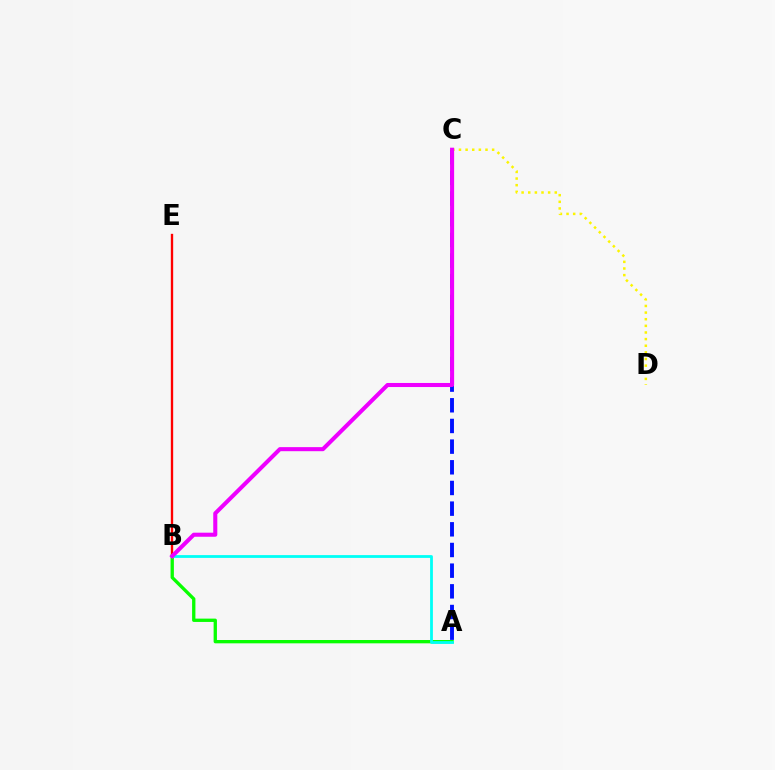{('A', 'C'): [{'color': '#0010ff', 'line_style': 'dashed', 'thickness': 2.81}], ('C', 'D'): [{'color': '#fcf500', 'line_style': 'dotted', 'thickness': 1.8}], ('A', 'B'): [{'color': '#08ff00', 'line_style': 'solid', 'thickness': 2.39}, {'color': '#00fff6', 'line_style': 'solid', 'thickness': 2.01}], ('B', 'E'): [{'color': '#ff0000', 'line_style': 'solid', 'thickness': 1.69}], ('B', 'C'): [{'color': '#ee00ff', 'line_style': 'solid', 'thickness': 2.92}]}